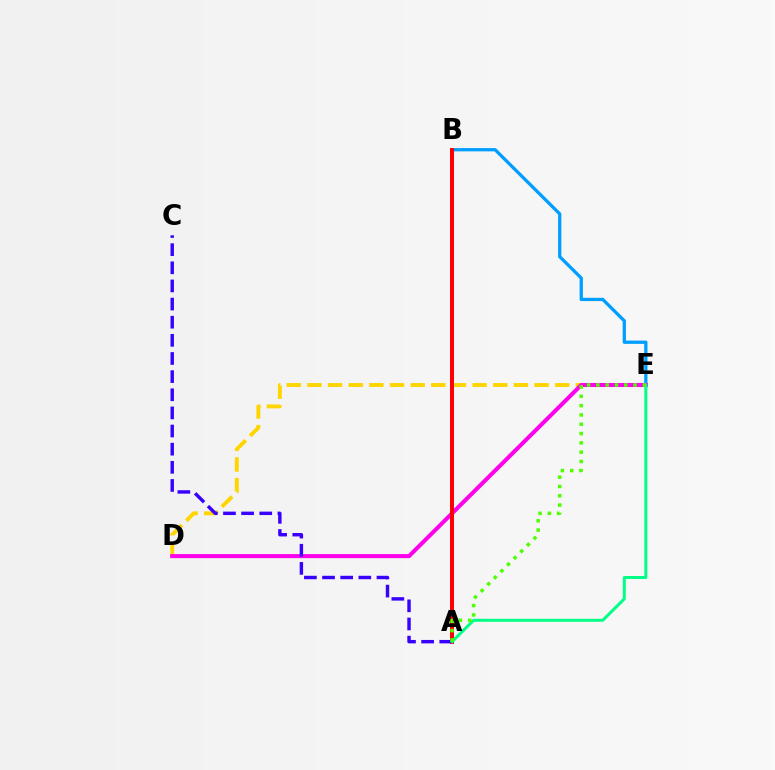{('B', 'E'): [{'color': '#009eff', 'line_style': 'solid', 'thickness': 2.36}], ('D', 'E'): [{'color': '#ffd500', 'line_style': 'dashed', 'thickness': 2.8}, {'color': '#ff00ed', 'line_style': 'solid', 'thickness': 2.92}], ('A', 'B'): [{'color': '#ff0000', 'line_style': 'solid', 'thickness': 2.86}], ('A', 'C'): [{'color': '#3700ff', 'line_style': 'dashed', 'thickness': 2.46}], ('A', 'E'): [{'color': '#00ff86', 'line_style': 'solid', 'thickness': 2.16}, {'color': '#4fff00', 'line_style': 'dotted', 'thickness': 2.53}]}